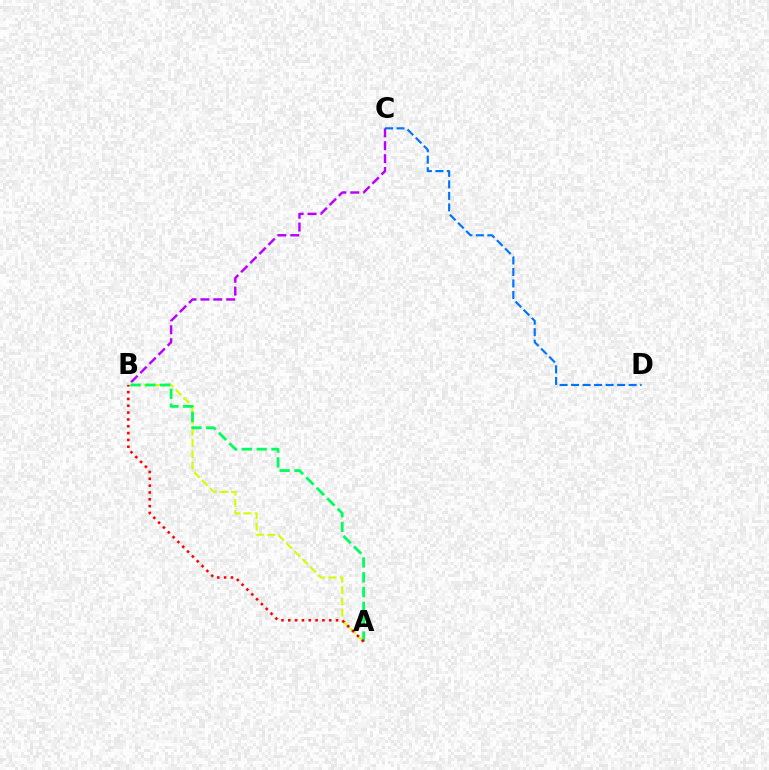{('A', 'B'): [{'color': '#d1ff00', 'line_style': 'dashed', 'thickness': 1.53}, {'color': '#00ff5c', 'line_style': 'dashed', 'thickness': 2.01}, {'color': '#ff0000', 'line_style': 'dotted', 'thickness': 1.85}], ('B', 'C'): [{'color': '#b900ff', 'line_style': 'dashed', 'thickness': 1.75}], ('C', 'D'): [{'color': '#0074ff', 'line_style': 'dashed', 'thickness': 1.56}]}